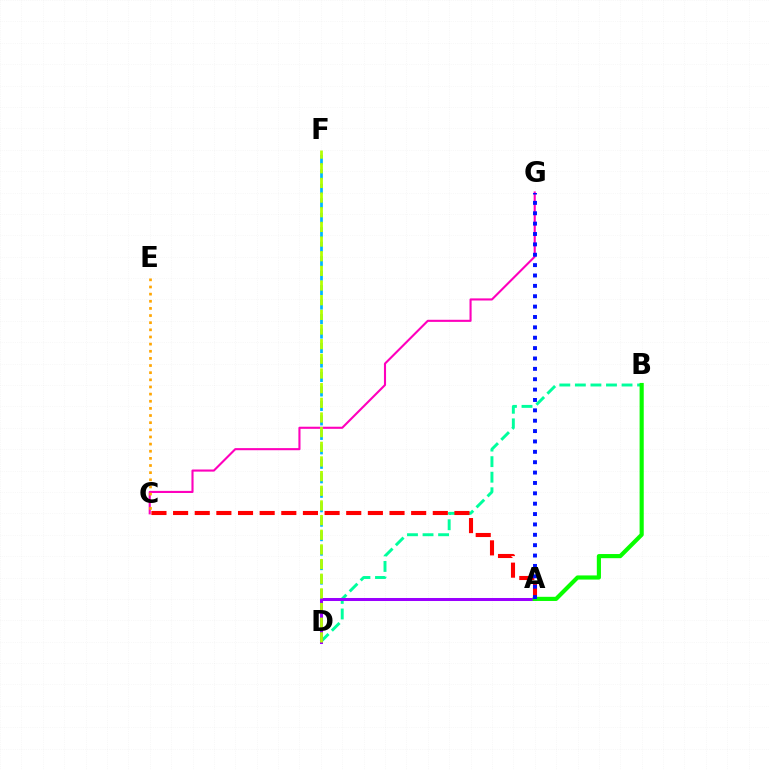{('B', 'D'): [{'color': '#00ff9d', 'line_style': 'dashed', 'thickness': 2.11}], ('D', 'F'): [{'color': '#00b5ff', 'line_style': 'dashed', 'thickness': 1.97}, {'color': '#b3ff00', 'line_style': 'dashed', 'thickness': 1.99}], ('A', 'C'): [{'color': '#ff0000', 'line_style': 'dashed', 'thickness': 2.94}], ('C', 'G'): [{'color': '#ff00bd', 'line_style': 'solid', 'thickness': 1.52}], ('A', 'D'): [{'color': '#9b00ff', 'line_style': 'solid', 'thickness': 2.17}], ('A', 'B'): [{'color': '#08ff00', 'line_style': 'solid', 'thickness': 2.98}], ('C', 'E'): [{'color': '#ffa500', 'line_style': 'dotted', 'thickness': 1.94}], ('A', 'G'): [{'color': '#0010ff', 'line_style': 'dotted', 'thickness': 2.82}]}